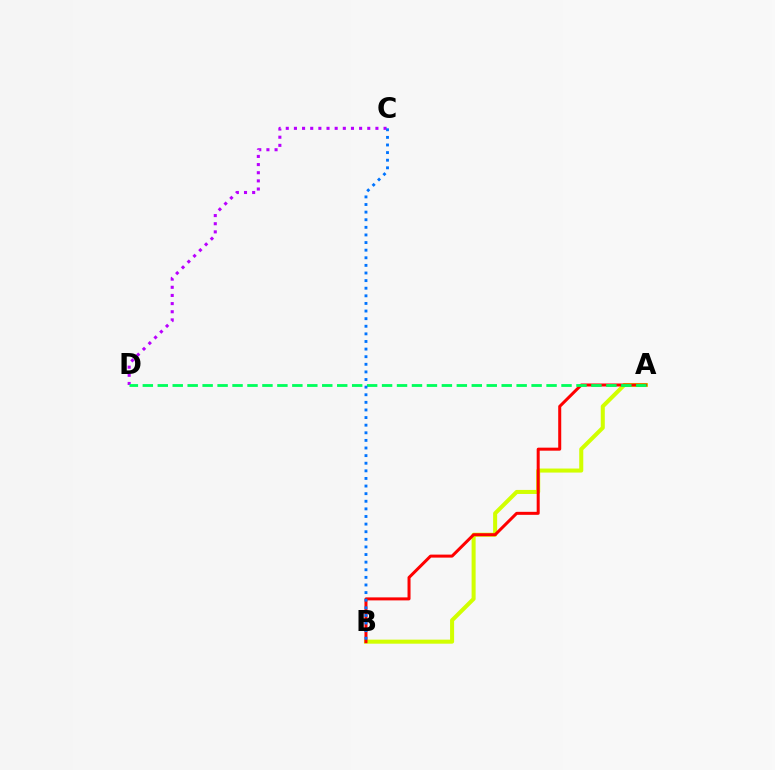{('C', 'D'): [{'color': '#b900ff', 'line_style': 'dotted', 'thickness': 2.21}], ('A', 'B'): [{'color': '#d1ff00', 'line_style': 'solid', 'thickness': 2.91}, {'color': '#ff0000', 'line_style': 'solid', 'thickness': 2.17}], ('A', 'D'): [{'color': '#00ff5c', 'line_style': 'dashed', 'thickness': 2.03}], ('B', 'C'): [{'color': '#0074ff', 'line_style': 'dotted', 'thickness': 2.07}]}